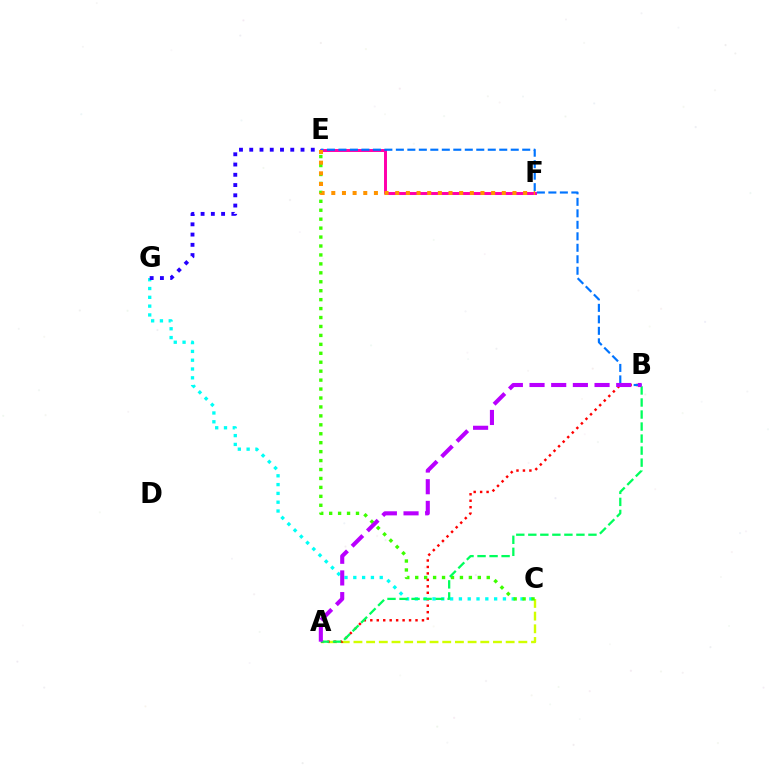{('C', 'G'): [{'color': '#00fff6', 'line_style': 'dotted', 'thickness': 2.39}], ('A', 'C'): [{'color': '#d1ff00', 'line_style': 'dashed', 'thickness': 1.72}], ('E', 'F'): [{'color': '#ff00ac', 'line_style': 'solid', 'thickness': 2.14}, {'color': '#ff9400', 'line_style': 'dotted', 'thickness': 2.9}], ('C', 'E'): [{'color': '#3dff00', 'line_style': 'dotted', 'thickness': 2.43}], ('A', 'B'): [{'color': '#ff0000', 'line_style': 'dotted', 'thickness': 1.75}, {'color': '#00ff5c', 'line_style': 'dashed', 'thickness': 1.63}, {'color': '#b900ff', 'line_style': 'dashed', 'thickness': 2.94}], ('B', 'E'): [{'color': '#0074ff', 'line_style': 'dashed', 'thickness': 1.56}], ('E', 'G'): [{'color': '#2500ff', 'line_style': 'dotted', 'thickness': 2.79}]}